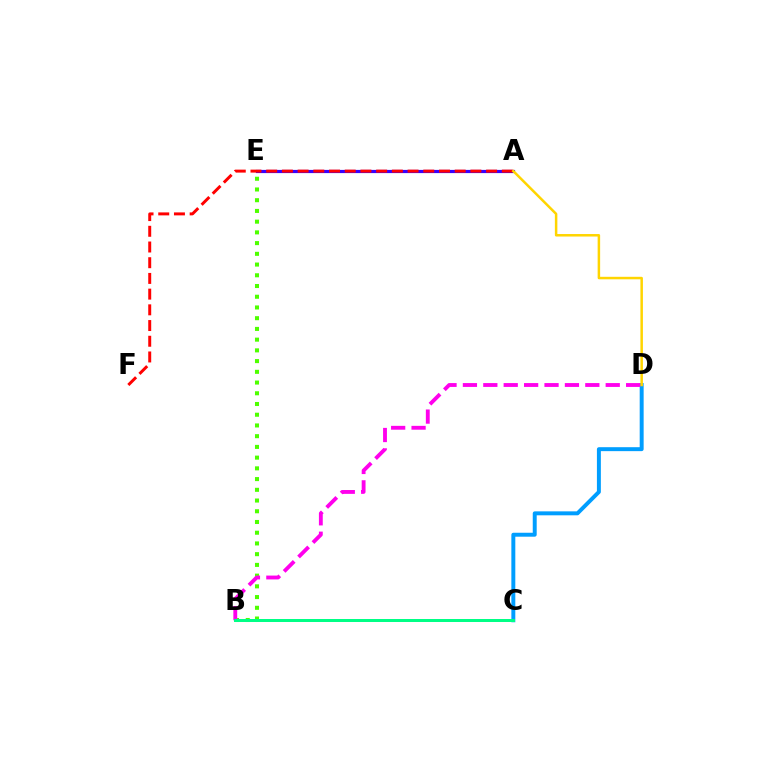{('C', 'D'): [{'color': '#009eff', 'line_style': 'solid', 'thickness': 2.84}], ('A', 'E'): [{'color': '#3700ff', 'line_style': 'solid', 'thickness': 2.3}], ('B', 'E'): [{'color': '#4fff00', 'line_style': 'dotted', 'thickness': 2.91}], ('B', 'D'): [{'color': '#ff00ed', 'line_style': 'dashed', 'thickness': 2.77}], ('A', 'F'): [{'color': '#ff0000', 'line_style': 'dashed', 'thickness': 2.13}], ('A', 'D'): [{'color': '#ffd500', 'line_style': 'solid', 'thickness': 1.8}], ('B', 'C'): [{'color': '#00ff86', 'line_style': 'solid', 'thickness': 2.16}]}